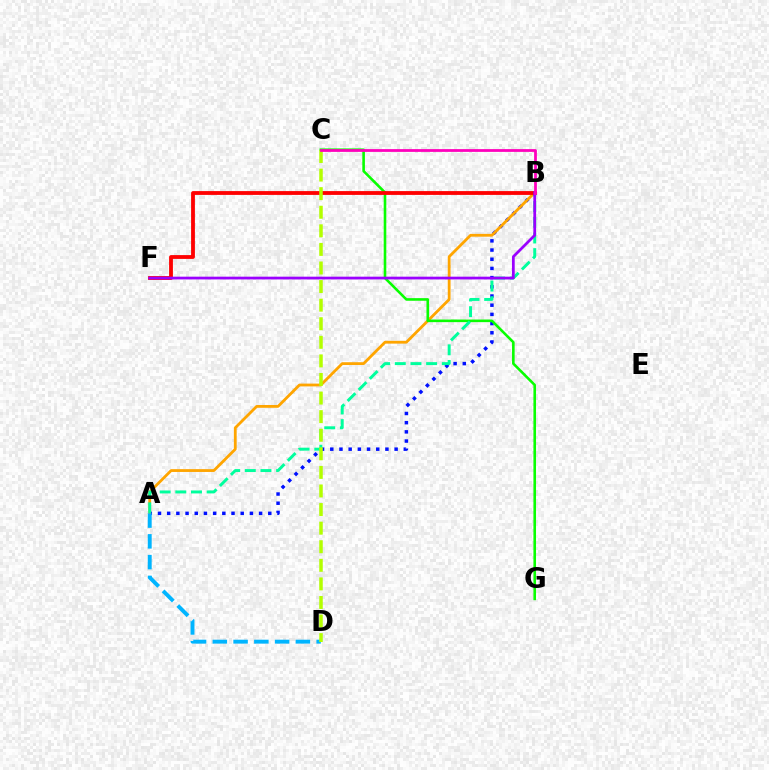{('A', 'B'): [{'color': '#0010ff', 'line_style': 'dotted', 'thickness': 2.5}, {'color': '#ffa500', 'line_style': 'solid', 'thickness': 2.02}, {'color': '#00ff9d', 'line_style': 'dashed', 'thickness': 2.13}], ('C', 'G'): [{'color': '#08ff00', 'line_style': 'solid', 'thickness': 1.87}], ('A', 'D'): [{'color': '#00b5ff', 'line_style': 'dashed', 'thickness': 2.82}], ('B', 'F'): [{'color': '#ff0000', 'line_style': 'solid', 'thickness': 2.74}, {'color': '#9b00ff', 'line_style': 'solid', 'thickness': 1.99}], ('C', 'D'): [{'color': '#b3ff00', 'line_style': 'dashed', 'thickness': 2.52}], ('B', 'C'): [{'color': '#ff00bd', 'line_style': 'solid', 'thickness': 1.99}]}